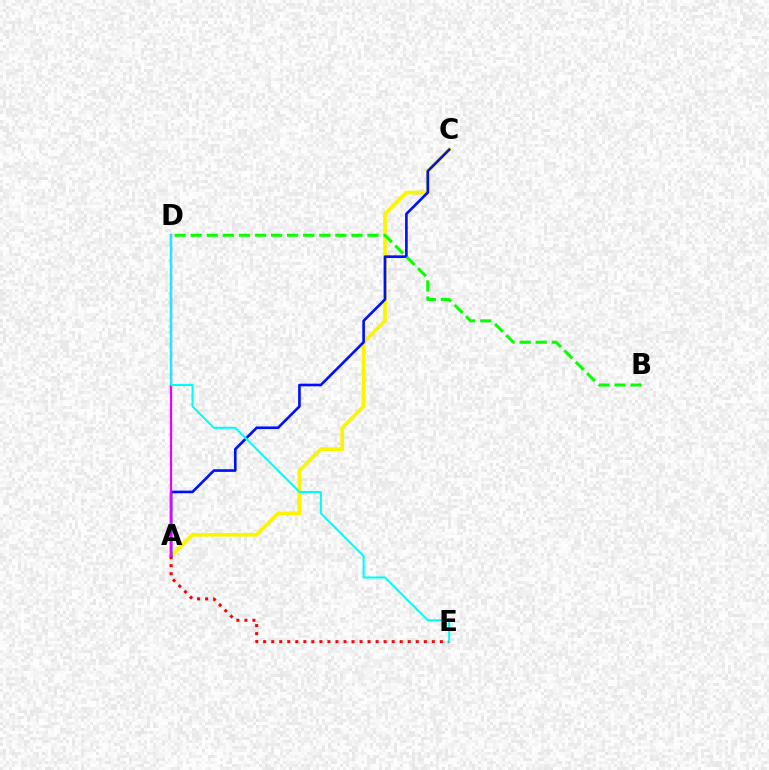{('A', 'C'): [{'color': '#fcf500', 'line_style': 'solid', 'thickness': 2.67}, {'color': '#0010ff', 'line_style': 'solid', 'thickness': 1.91}], ('A', 'E'): [{'color': '#ff0000', 'line_style': 'dotted', 'thickness': 2.18}], ('A', 'D'): [{'color': '#ee00ff', 'line_style': 'solid', 'thickness': 1.63}], ('B', 'D'): [{'color': '#08ff00', 'line_style': 'dashed', 'thickness': 2.18}], ('D', 'E'): [{'color': '#00fff6', 'line_style': 'solid', 'thickness': 1.5}]}